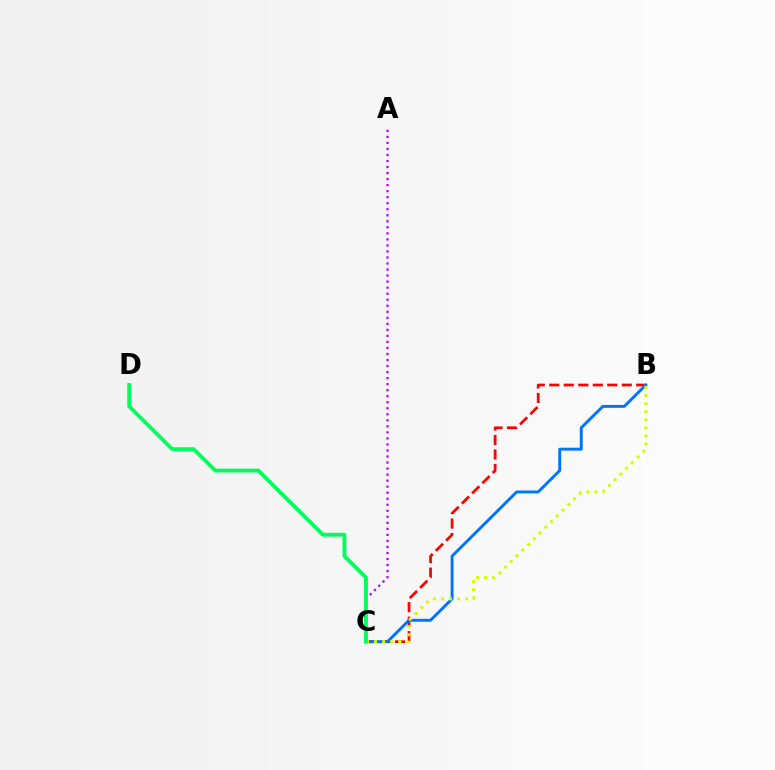{('B', 'C'): [{'color': '#ff0000', 'line_style': 'dashed', 'thickness': 1.97}, {'color': '#0074ff', 'line_style': 'solid', 'thickness': 2.1}, {'color': '#d1ff00', 'line_style': 'dotted', 'thickness': 2.2}], ('A', 'C'): [{'color': '#b900ff', 'line_style': 'dotted', 'thickness': 1.64}], ('C', 'D'): [{'color': '#00ff5c', 'line_style': 'solid', 'thickness': 2.76}]}